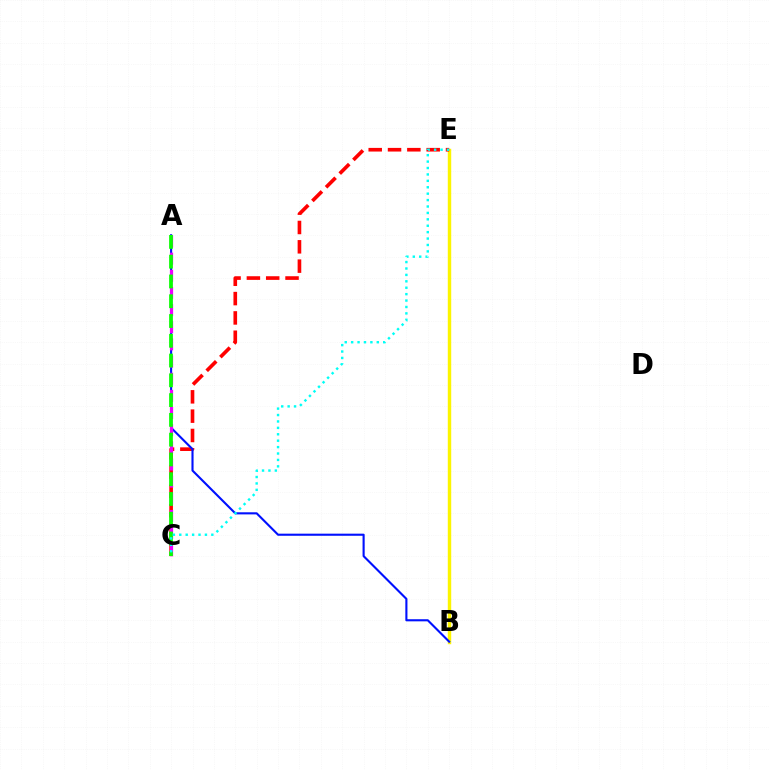{('B', 'E'): [{'color': '#fcf500', 'line_style': 'solid', 'thickness': 2.46}], ('C', 'E'): [{'color': '#ff0000', 'line_style': 'dashed', 'thickness': 2.63}, {'color': '#00fff6', 'line_style': 'dotted', 'thickness': 1.74}], ('A', 'B'): [{'color': '#0010ff', 'line_style': 'solid', 'thickness': 1.52}], ('A', 'C'): [{'color': '#ee00ff', 'line_style': 'dashed', 'thickness': 2.33}, {'color': '#08ff00', 'line_style': 'dashed', 'thickness': 2.69}]}